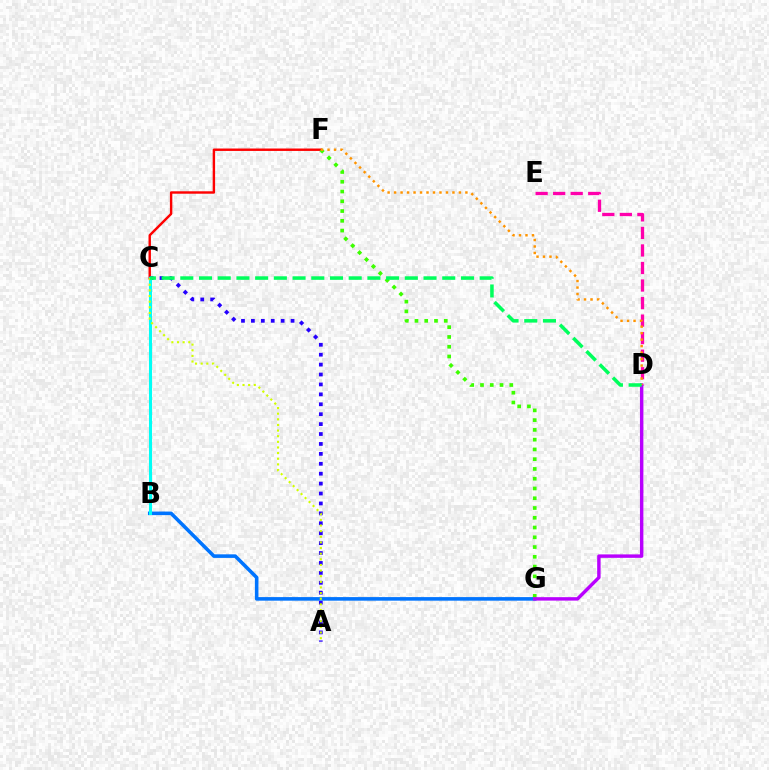{('C', 'F'): [{'color': '#ff0000', 'line_style': 'solid', 'thickness': 1.74}], ('A', 'C'): [{'color': '#2500ff', 'line_style': 'dotted', 'thickness': 2.69}, {'color': '#d1ff00', 'line_style': 'dotted', 'thickness': 1.53}], ('B', 'G'): [{'color': '#0074ff', 'line_style': 'solid', 'thickness': 2.57}], ('B', 'C'): [{'color': '#00fff6', 'line_style': 'solid', 'thickness': 2.2}], ('F', 'G'): [{'color': '#3dff00', 'line_style': 'dotted', 'thickness': 2.65}], ('D', 'E'): [{'color': '#ff00ac', 'line_style': 'dashed', 'thickness': 2.38}], ('D', 'G'): [{'color': '#b900ff', 'line_style': 'solid', 'thickness': 2.47}], ('D', 'F'): [{'color': '#ff9400', 'line_style': 'dotted', 'thickness': 1.76}], ('C', 'D'): [{'color': '#00ff5c', 'line_style': 'dashed', 'thickness': 2.54}]}